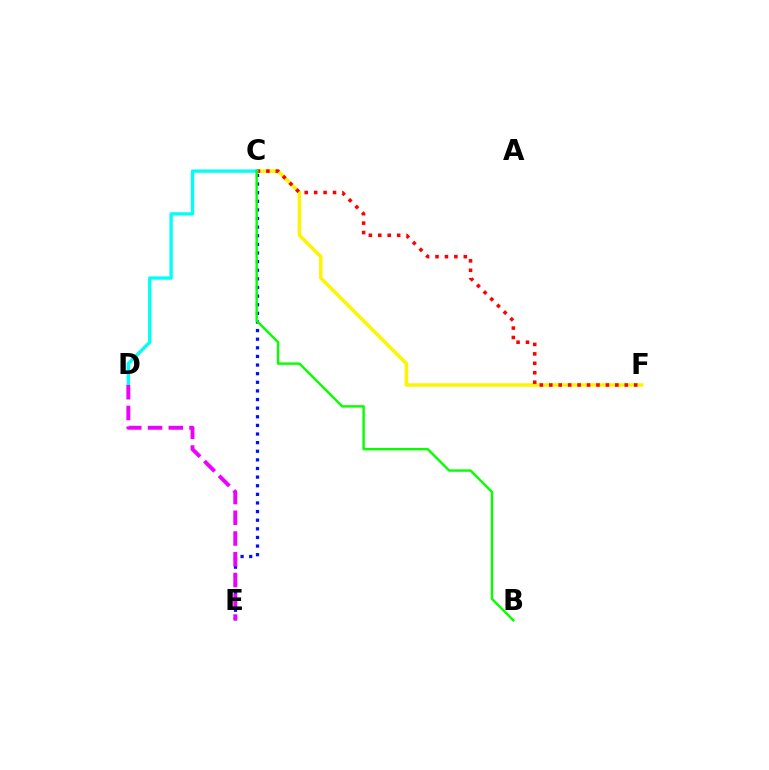{('C', 'E'): [{'color': '#0010ff', 'line_style': 'dotted', 'thickness': 2.34}], ('C', 'F'): [{'color': '#fcf500', 'line_style': 'solid', 'thickness': 2.52}, {'color': '#ff0000', 'line_style': 'dotted', 'thickness': 2.56}], ('C', 'D'): [{'color': '#00fff6', 'line_style': 'solid', 'thickness': 2.39}], ('D', 'E'): [{'color': '#ee00ff', 'line_style': 'dashed', 'thickness': 2.82}], ('B', 'C'): [{'color': '#08ff00', 'line_style': 'solid', 'thickness': 1.74}]}